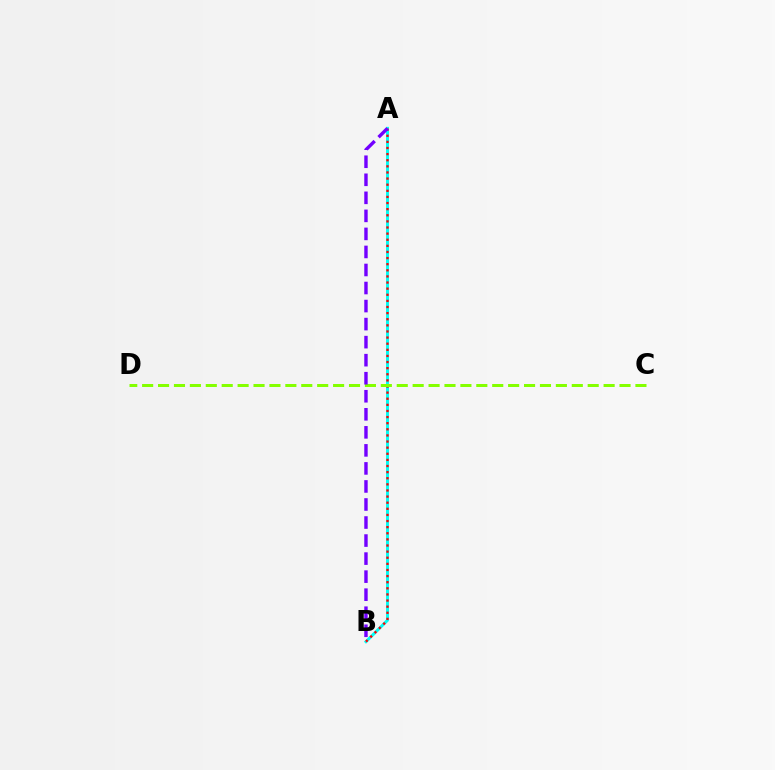{('A', 'B'): [{'color': '#00fff6', 'line_style': 'solid', 'thickness': 2.13}, {'color': '#ff0000', 'line_style': 'dotted', 'thickness': 1.66}, {'color': '#7200ff', 'line_style': 'dashed', 'thickness': 2.45}], ('C', 'D'): [{'color': '#84ff00', 'line_style': 'dashed', 'thickness': 2.16}]}